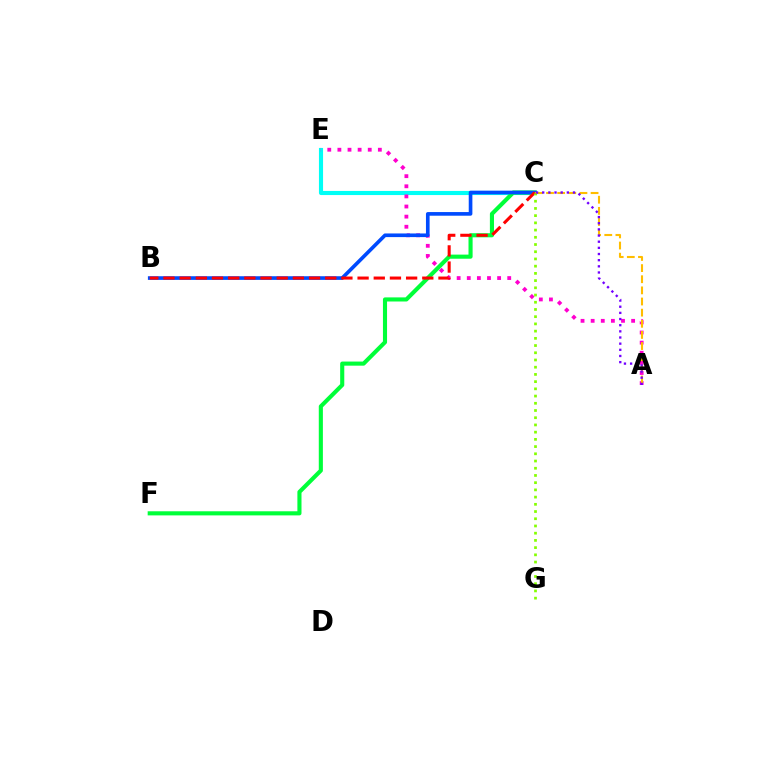{('C', 'E'): [{'color': '#00fff6', 'line_style': 'solid', 'thickness': 2.97}], ('A', 'E'): [{'color': '#ff00cf', 'line_style': 'dotted', 'thickness': 2.75}], ('C', 'F'): [{'color': '#00ff39', 'line_style': 'solid', 'thickness': 2.96}], ('B', 'C'): [{'color': '#004bff', 'line_style': 'solid', 'thickness': 2.63}, {'color': '#ff0000', 'line_style': 'dashed', 'thickness': 2.2}], ('A', 'C'): [{'color': '#ffbd00', 'line_style': 'dashed', 'thickness': 1.51}, {'color': '#7200ff', 'line_style': 'dotted', 'thickness': 1.67}], ('C', 'G'): [{'color': '#84ff00', 'line_style': 'dotted', 'thickness': 1.96}]}